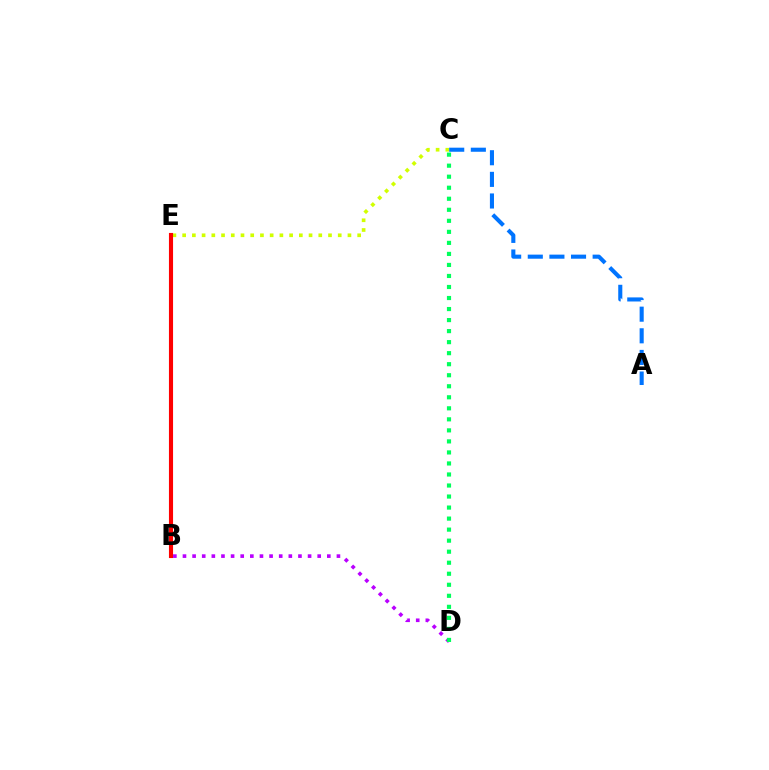{('C', 'E'): [{'color': '#d1ff00', 'line_style': 'dotted', 'thickness': 2.64}], ('A', 'C'): [{'color': '#0074ff', 'line_style': 'dashed', 'thickness': 2.94}], ('B', 'E'): [{'color': '#ff0000', 'line_style': 'solid', 'thickness': 2.96}], ('B', 'D'): [{'color': '#b900ff', 'line_style': 'dotted', 'thickness': 2.61}], ('C', 'D'): [{'color': '#00ff5c', 'line_style': 'dotted', 'thickness': 3.0}]}